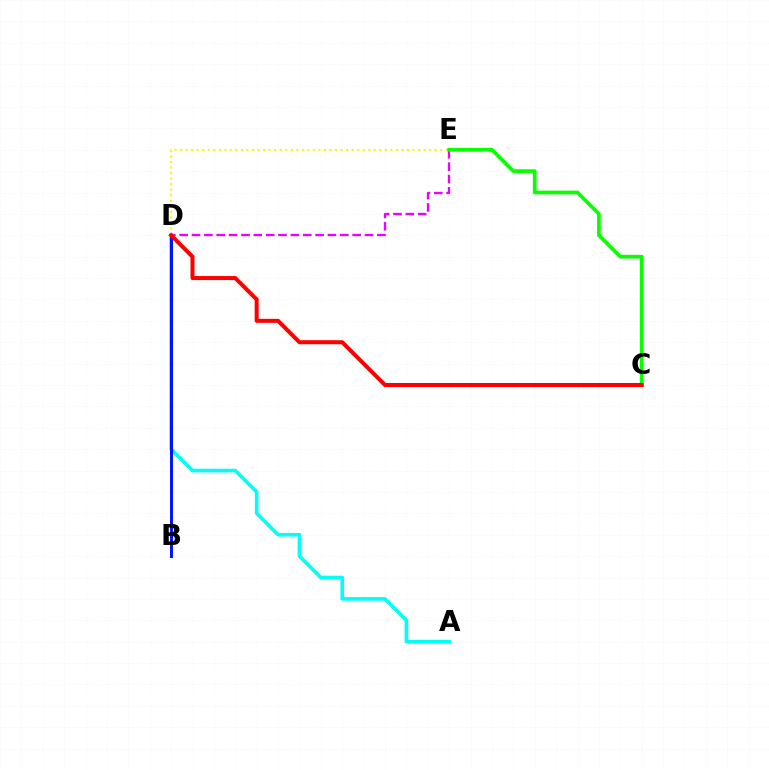{('A', 'D'): [{'color': '#00fff6', 'line_style': 'solid', 'thickness': 2.6}], ('D', 'E'): [{'color': '#fcf500', 'line_style': 'dotted', 'thickness': 1.5}, {'color': '#ee00ff', 'line_style': 'dashed', 'thickness': 1.68}], ('B', 'D'): [{'color': '#0010ff', 'line_style': 'solid', 'thickness': 2.11}], ('C', 'E'): [{'color': '#08ff00', 'line_style': 'solid', 'thickness': 2.66}], ('C', 'D'): [{'color': '#ff0000', 'line_style': 'solid', 'thickness': 2.89}]}